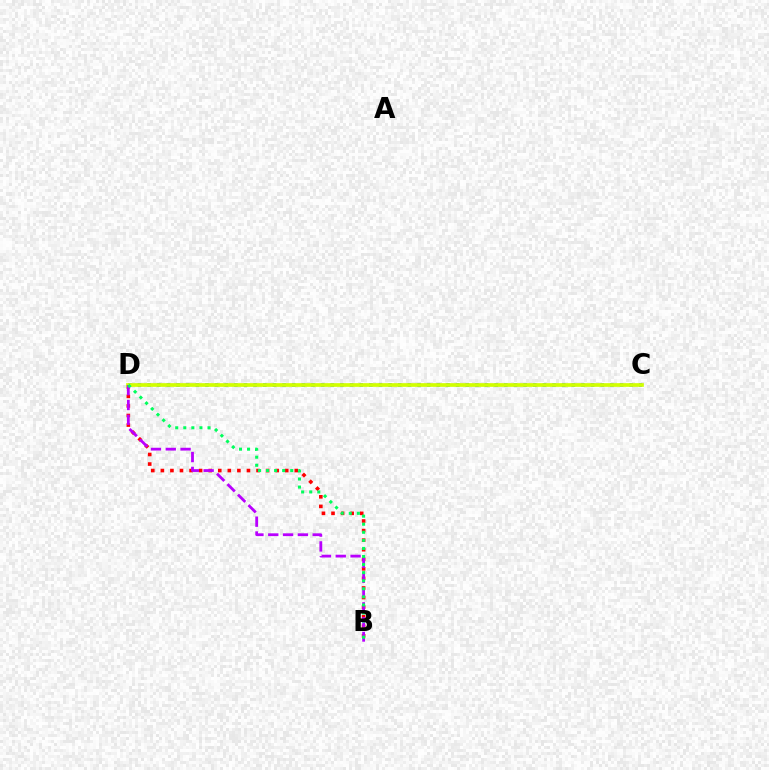{('B', 'D'): [{'color': '#ff0000', 'line_style': 'dotted', 'thickness': 2.6}, {'color': '#b900ff', 'line_style': 'dashed', 'thickness': 2.01}, {'color': '#00ff5c', 'line_style': 'dotted', 'thickness': 2.19}], ('C', 'D'): [{'color': '#0074ff', 'line_style': 'dotted', 'thickness': 2.62}, {'color': '#d1ff00', 'line_style': 'solid', 'thickness': 2.65}]}